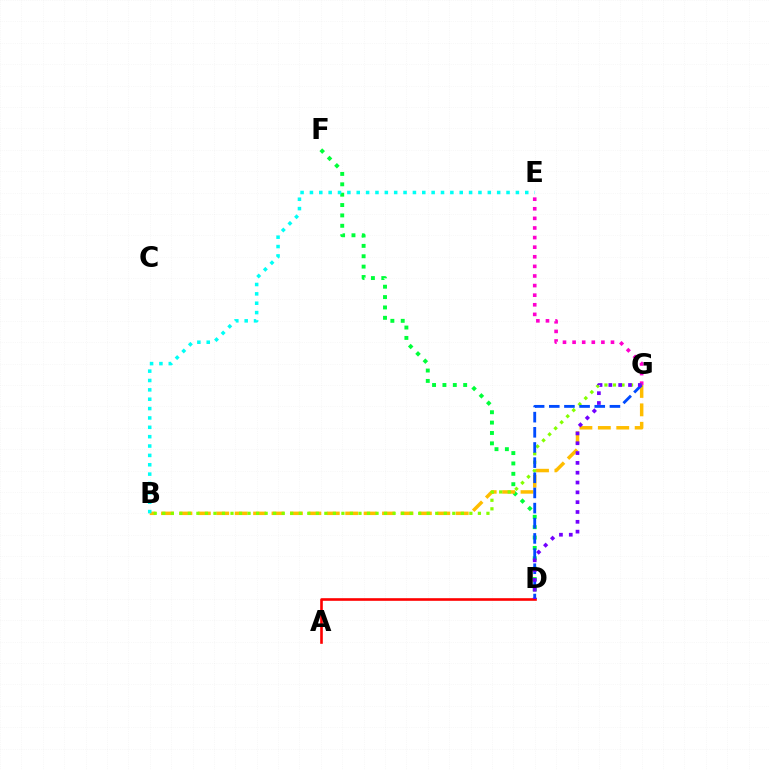{('D', 'F'): [{'color': '#00ff39', 'line_style': 'dotted', 'thickness': 2.82}], ('B', 'G'): [{'color': '#ffbd00', 'line_style': 'dashed', 'thickness': 2.5}, {'color': '#84ff00', 'line_style': 'dotted', 'thickness': 2.32}], ('E', 'G'): [{'color': '#ff00cf', 'line_style': 'dotted', 'thickness': 2.61}], ('B', 'E'): [{'color': '#00fff6', 'line_style': 'dotted', 'thickness': 2.54}], ('A', 'D'): [{'color': '#ff0000', 'line_style': 'solid', 'thickness': 1.88}], ('D', 'G'): [{'color': '#004bff', 'line_style': 'dashed', 'thickness': 2.06}, {'color': '#7200ff', 'line_style': 'dotted', 'thickness': 2.67}]}